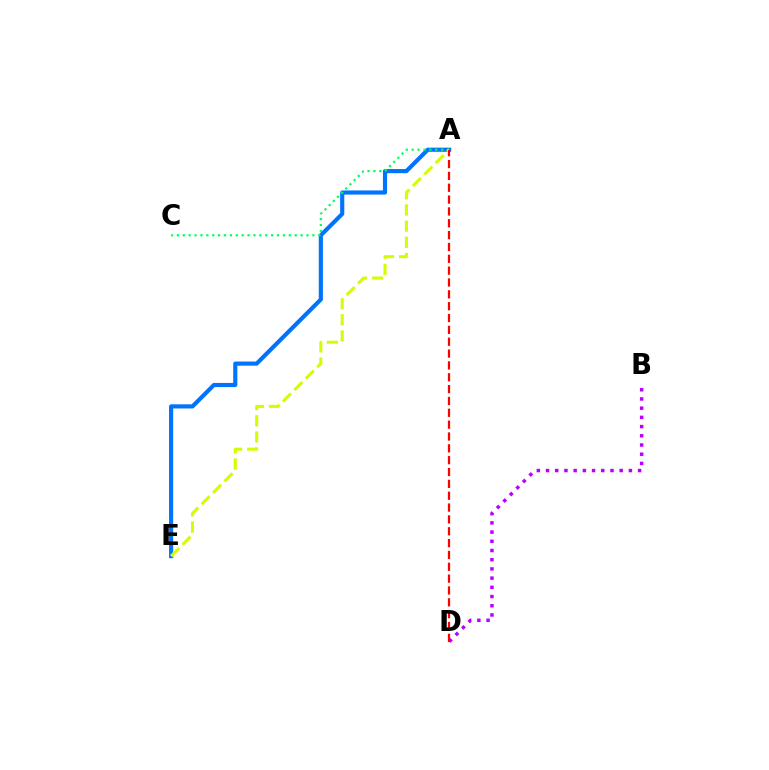{('A', 'E'): [{'color': '#0074ff', 'line_style': 'solid', 'thickness': 2.98}, {'color': '#d1ff00', 'line_style': 'dashed', 'thickness': 2.19}], ('A', 'C'): [{'color': '#00ff5c', 'line_style': 'dotted', 'thickness': 1.6}], ('B', 'D'): [{'color': '#b900ff', 'line_style': 'dotted', 'thickness': 2.5}], ('A', 'D'): [{'color': '#ff0000', 'line_style': 'dashed', 'thickness': 1.61}]}